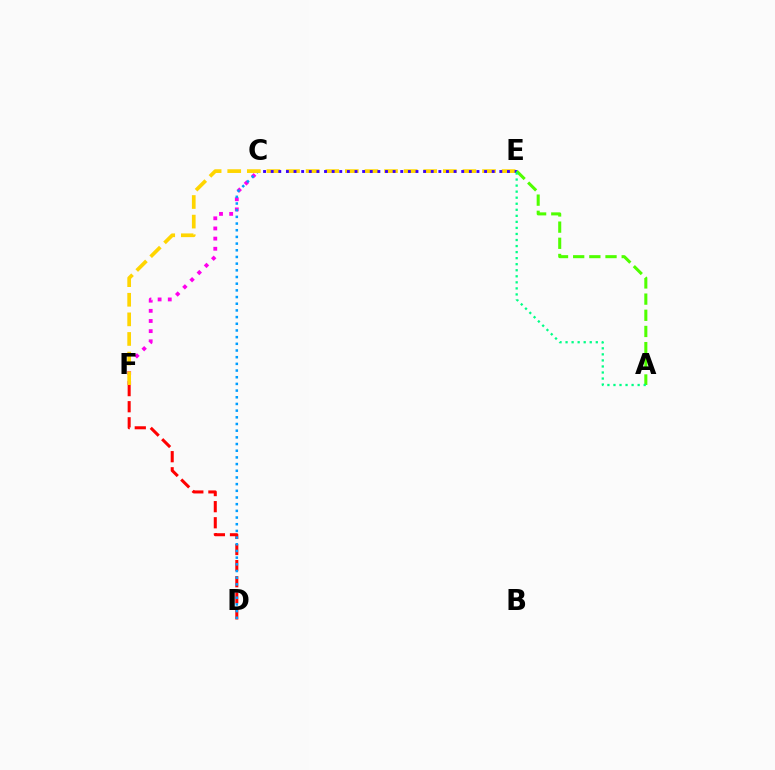{('C', 'F'): [{'color': '#ff00ed', 'line_style': 'dotted', 'thickness': 2.76}], ('D', 'F'): [{'color': '#ff0000', 'line_style': 'dashed', 'thickness': 2.19}], ('C', 'D'): [{'color': '#009eff', 'line_style': 'dotted', 'thickness': 1.82}], ('E', 'F'): [{'color': '#ffd500', 'line_style': 'dashed', 'thickness': 2.66}], ('C', 'E'): [{'color': '#3700ff', 'line_style': 'dotted', 'thickness': 2.07}], ('A', 'E'): [{'color': '#4fff00', 'line_style': 'dashed', 'thickness': 2.2}, {'color': '#00ff86', 'line_style': 'dotted', 'thickness': 1.64}]}